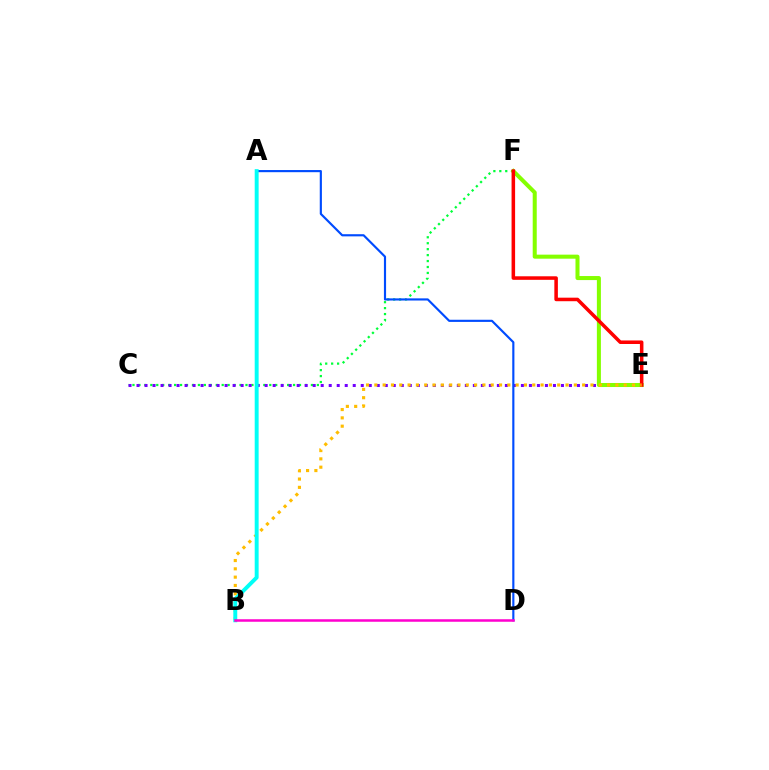{('C', 'F'): [{'color': '#00ff39', 'line_style': 'dotted', 'thickness': 1.62}], ('C', 'E'): [{'color': '#7200ff', 'line_style': 'dotted', 'thickness': 2.18}], ('E', 'F'): [{'color': '#84ff00', 'line_style': 'solid', 'thickness': 2.9}, {'color': '#ff0000', 'line_style': 'solid', 'thickness': 2.55}], ('B', 'E'): [{'color': '#ffbd00', 'line_style': 'dotted', 'thickness': 2.26}], ('A', 'D'): [{'color': '#004bff', 'line_style': 'solid', 'thickness': 1.55}], ('A', 'B'): [{'color': '#00fff6', 'line_style': 'solid', 'thickness': 2.83}], ('B', 'D'): [{'color': '#ff00cf', 'line_style': 'solid', 'thickness': 1.81}]}